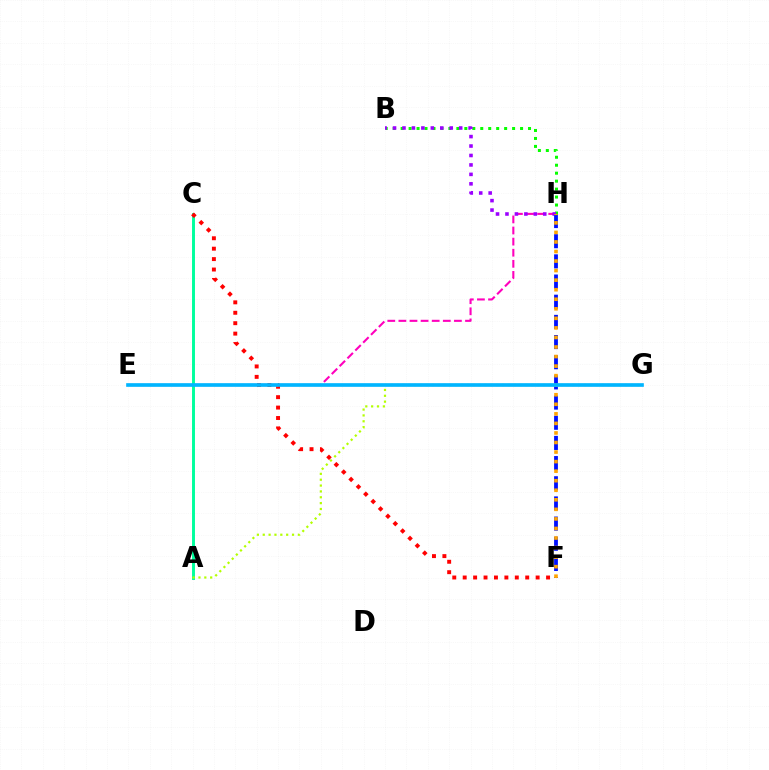{('B', 'H'): [{'color': '#08ff00', 'line_style': 'dotted', 'thickness': 2.16}, {'color': '#9b00ff', 'line_style': 'dotted', 'thickness': 2.57}], ('E', 'H'): [{'color': '#ff00bd', 'line_style': 'dashed', 'thickness': 1.51}], ('A', 'C'): [{'color': '#00ff9d', 'line_style': 'solid', 'thickness': 2.11}], ('F', 'H'): [{'color': '#0010ff', 'line_style': 'dashed', 'thickness': 2.74}, {'color': '#ffa500', 'line_style': 'dotted', 'thickness': 2.59}], ('A', 'G'): [{'color': '#b3ff00', 'line_style': 'dotted', 'thickness': 1.59}], ('C', 'F'): [{'color': '#ff0000', 'line_style': 'dotted', 'thickness': 2.83}], ('E', 'G'): [{'color': '#00b5ff', 'line_style': 'solid', 'thickness': 2.63}]}